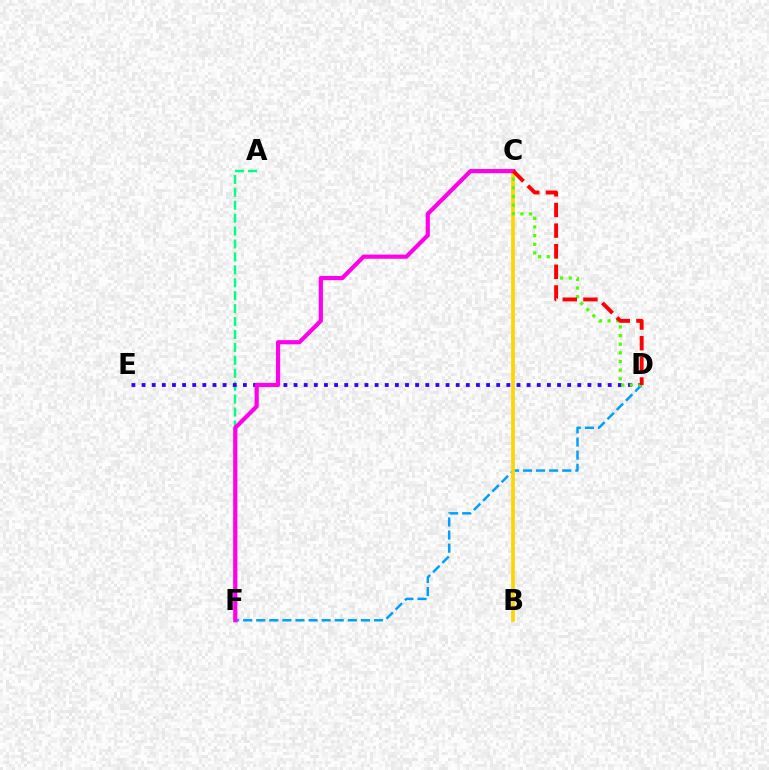{('A', 'F'): [{'color': '#00ff86', 'line_style': 'dashed', 'thickness': 1.76}], ('D', 'E'): [{'color': '#3700ff', 'line_style': 'dotted', 'thickness': 2.75}], ('D', 'F'): [{'color': '#009eff', 'line_style': 'dashed', 'thickness': 1.78}], ('B', 'C'): [{'color': '#ffd500', 'line_style': 'solid', 'thickness': 2.67}], ('C', 'D'): [{'color': '#4fff00', 'line_style': 'dotted', 'thickness': 2.35}, {'color': '#ff0000', 'line_style': 'dashed', 'thickness': 2.8}], ('C', 'F'): [{'color': '#ff00ed', 'line_style': 'solid', 'thickness': 2.99}]}